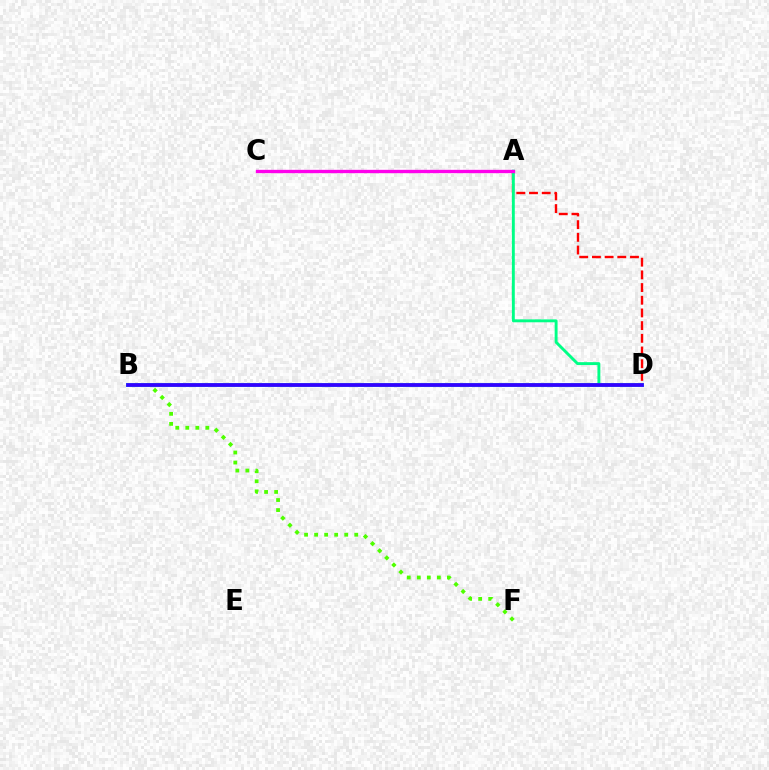{('A', 'D'): [{'color': '#ff0000', 'line_style': 'dashed', 'thickness': 1.72}, {'color': '#00ff86', 'line_style': 'solid', 'thickness': 2.09}], ('A', 'C'): [{'color': '#ff00ed', 'line_style': 'solid', 'thickness': 2.4}], ('B', 'F'): [{'color': '#4fff00', 'line_style': 'dotted', 'thickness': 2.73}], ('B', 'D'): [{'color': '#009eff', 'line_style': 'solid', 'thickness': 2.81}, {'color': '#ffd500', 'line_style': 'solid', 'thickness': 1.62}, {'color': '#3700ff', 'line_style': 'solid', 'thickness': 2.58}]}